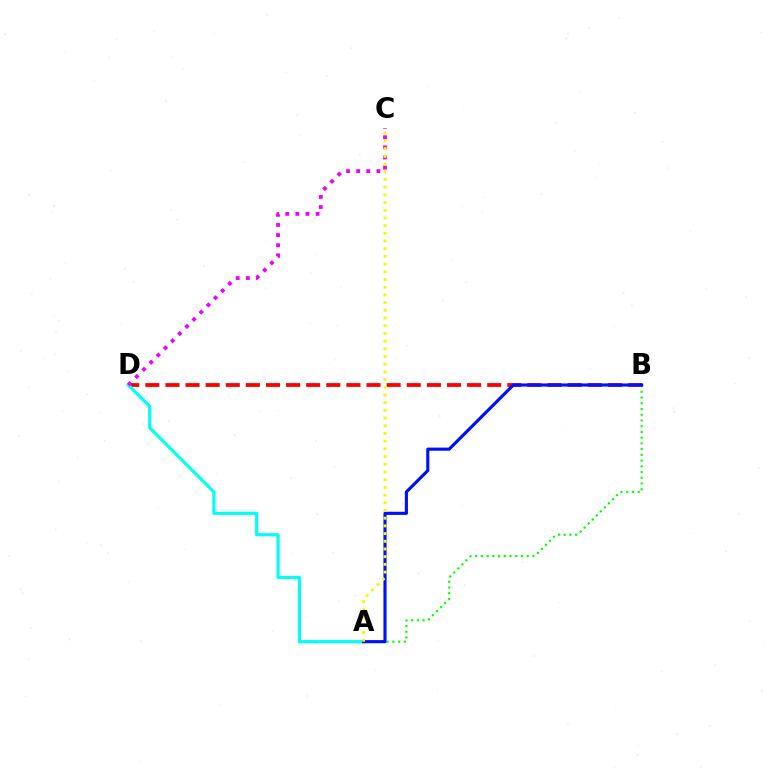{('A', 'B'): [{'color': '#08ff00', 'line_style': 'dotted', 'thickness': 1.56}, {'color': '#0010ff', 'line_style': 'solid', 'thickness': 2.26}], ('B', 'D'): [{'color': '#ff0000', 'line_style': 'dashed', 'thickness': 2.73}], ('A', 'D'): [{'color': '#00fff6', 'line_style': 'solid', 'thickness': 2.3}], ('C', 'D'): [{'color': '#ee00ff', 'line_style': 'dotted', 'thickness': 2.75}], ('A', 'C'): [{'color': '#fcf500', 'line_style': 'dotted', 'thickness': 2.09}]}